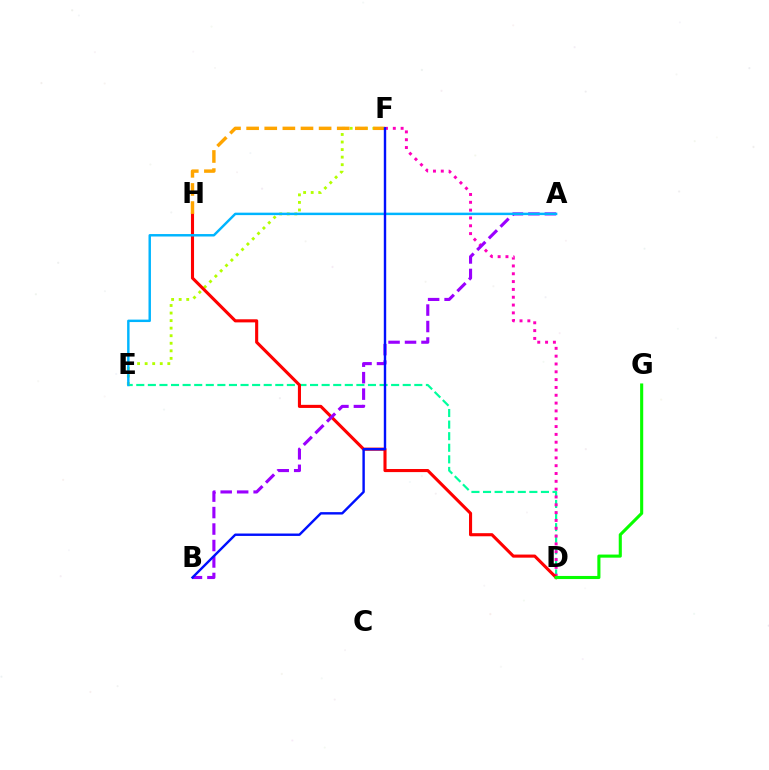{('D', 'E'): [{'color': '#00ff9d', 'line_style': 'dashed', 'thickness': 1.57}], ('D', 'F'): [{'color': '#ff00bd', 'line_style': 'dotted', 'thickness': 2.13}], ('E', 'F'): [{'color': '#b3ff00', 'line_style': 'dotted', 'thickness': 2.05}], ('D', 'H'): [{'color': '#ff0000', 'line_style': 'solid', 'thickness': 2.23}], ('F', 'H'): [{'color': '#ffa500', 'line_style': 'dashed', 'thickness': 2.46}], ('D', 'G'): [{'color': '#08ff00', 'line_style': 'solid', 'thickness': 2.23}], ('A', 'B'): [{'color': '#9b00ff', 'line_style': 'dashed', 'thickness': 2.24}], ('A', 'E'): [{'color': '#00b5ff', 'line_style': 'solid', 'thickness': 1.76}], ('B', 'F'): [{'color': '#0010ff', 'line_style': 'solid', 'thickness': 1.74}]}